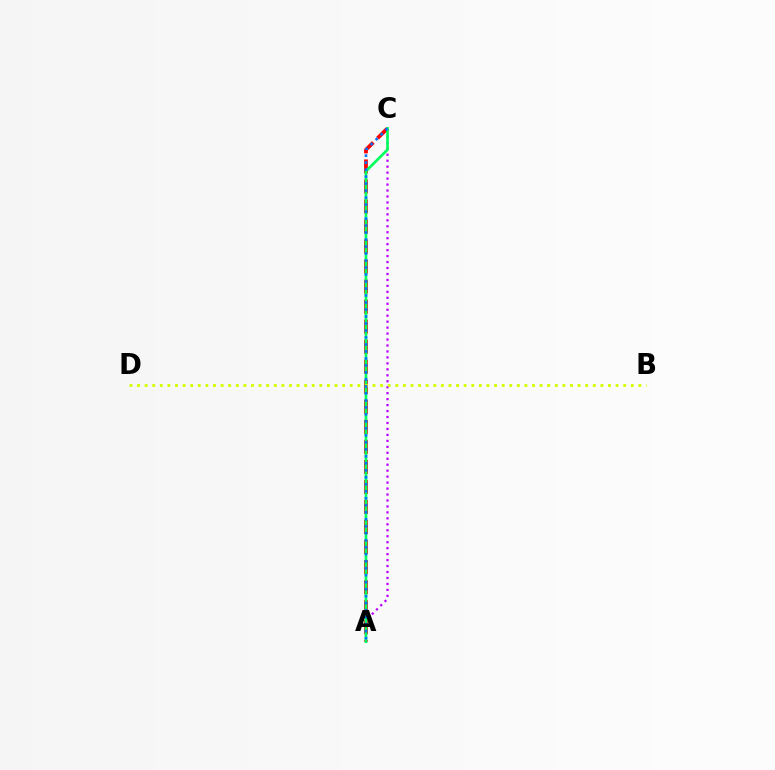{('A', 'C'): [{'color': '#b900ff', 'line_style': 'dotted', 'thickness': 1.62}, {'color': '#ff0000', 'line_style': 'dashed', 'thickness': 2.72}, {'color': '#00ff5c', 'line_style': 'solid', 'thickness': 1.93}, {'color': '#0074ff', 'line_style': 'dotted', 'thickness': 1.9}], ('B', 'D'): [{'color': '#d1ff00', 'line_style': 'dotted', 'thickness': 2.06}]}